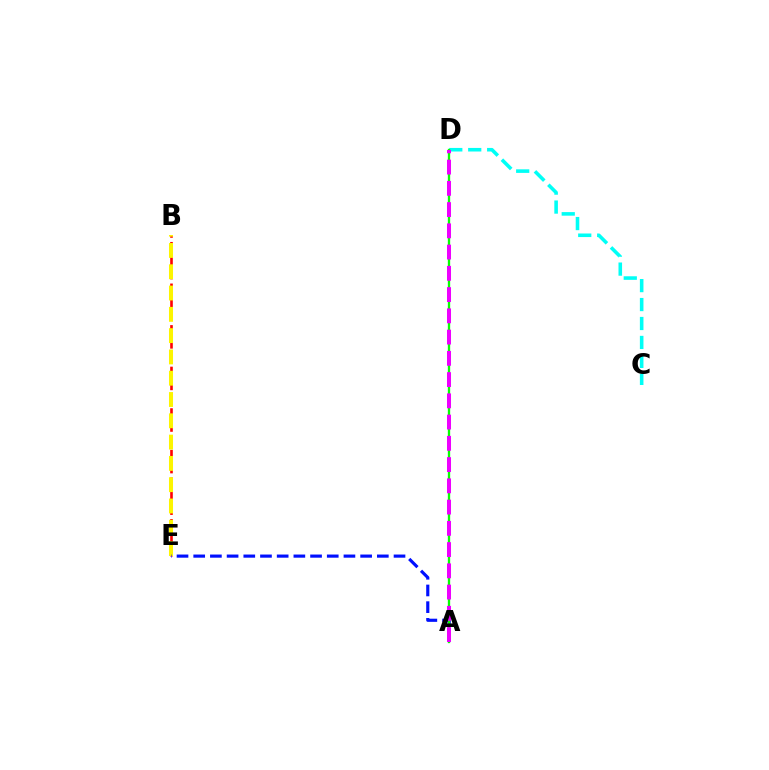{('B', 'E'): [{'color': '#ff0000', 'line_style': 'dashed', 'thickness': 1.88}, {'color': '#fcf500', 'line_style': 'dashed', 'thickness': 2.89}], ('C', 'D'): [{'color': '#00fff6', 'line_style': 'dashed', 'thickness': 2.57}], ('A', 'E'): [{'color': '#0010ff', 'line_style': 'dashed', 'thickness': 2.27}], ('A', 'D'): [{'color': '#08ff00', 'line_style': 'solid', 'thickness': 1.67}, {'color': '#ee00ff', 'line_style': 'dashed', 'thickness': 2.89}]}